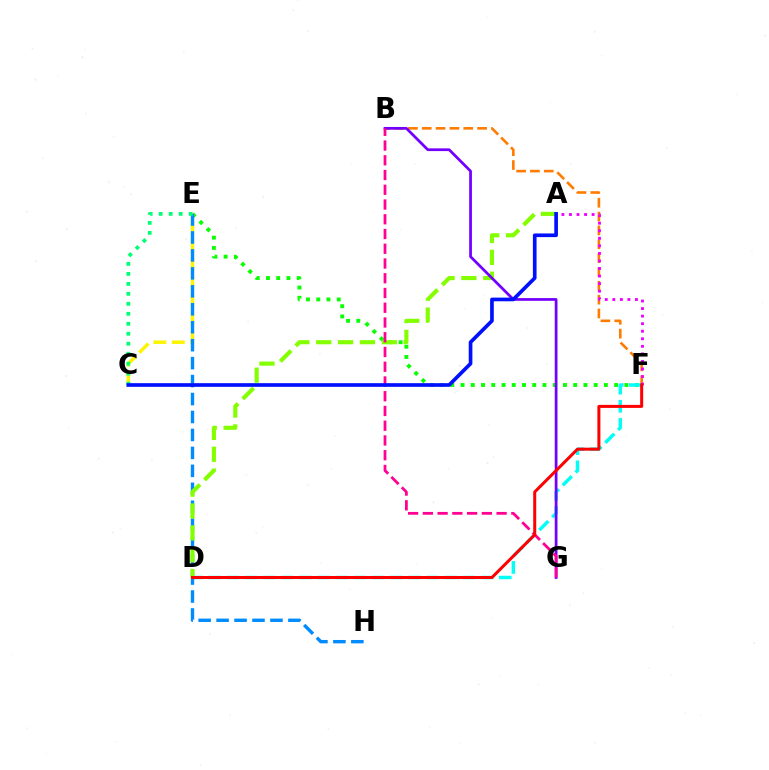{('E', 'F'): [{'color': '#08ff00', 'line_style': 'dotted', 'thickness': 2.78}], ('D', 'F'): [{'color': '#00fff6', 'line_style': 'dashed', 'thickness': 2.47}, {'color': '#ff0000', 'line_style': 'solid', 'thickness': 2.17}], ('C', 'E'): [{'color': '#fcf500', 'line_style': 'dashed', 'thickness': 2.51}, {'color': '#00ff74', 'line_style': 'dotted', 'thickness': 2.71}], ('B', 'F'): [{'color': '#ff7c00', 'line_style': 'dashed', 'thickness': 1.88}], ('E', 'H'): [{'color': '#008cff', 'line_style': 'dashed', 'thickness': 2.44}], ('A', 'D'): [{'color': '#84ff00', 'line_style': 'dashed', 'thickness': 2.97}], ('B', 'G'): [{'color': '#7200ff', 'line_style': 'solid', 'thickness': 1.97}, {'color': '#ff0094', 'line_style': 'dashed', 'thickness': 2.0}], ('A', 'F'): [{'color': '#ee00ff', 'line_style': 'dotted', 'thickness': 2.05}], ('A', 'C'): [{'color': '#0010ff', 'line_style': 'solid', 'thickness': 2.64}]}